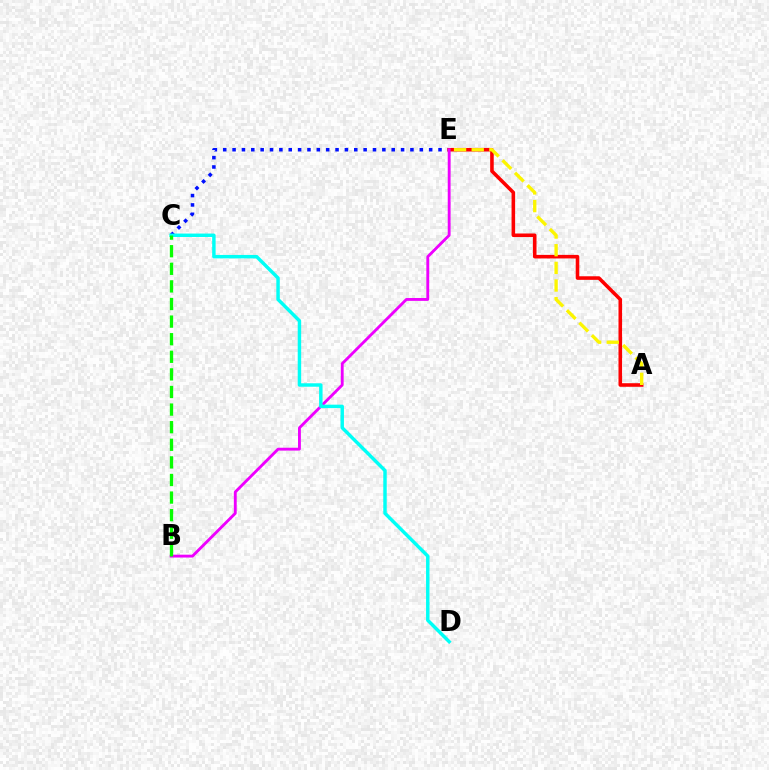{('C', 'E'): [{'color': '#0010ff', 'line_style': 'dotted', 'thickness': 2.54}], ('A', 'E'): [{'color': '#ff0000', 'line_style': 'solid', 'thickness': 2.57}, {'color': '#fcf500', 'line_style': 'dashed', 'thickness': 2.4}], ('B', 'E'): [{'color': '#ee00ff', 'line_style': 'solid', 'thickness': 2.06}], ('C', 'D'): [{'color': '#00fff6', 'line_style': 'solid', 'thickness': 2.48}], ('B', 'C'): [{'color': '#08ff00', 'line_style': 'dashed', 'thickness': 2.39}]}